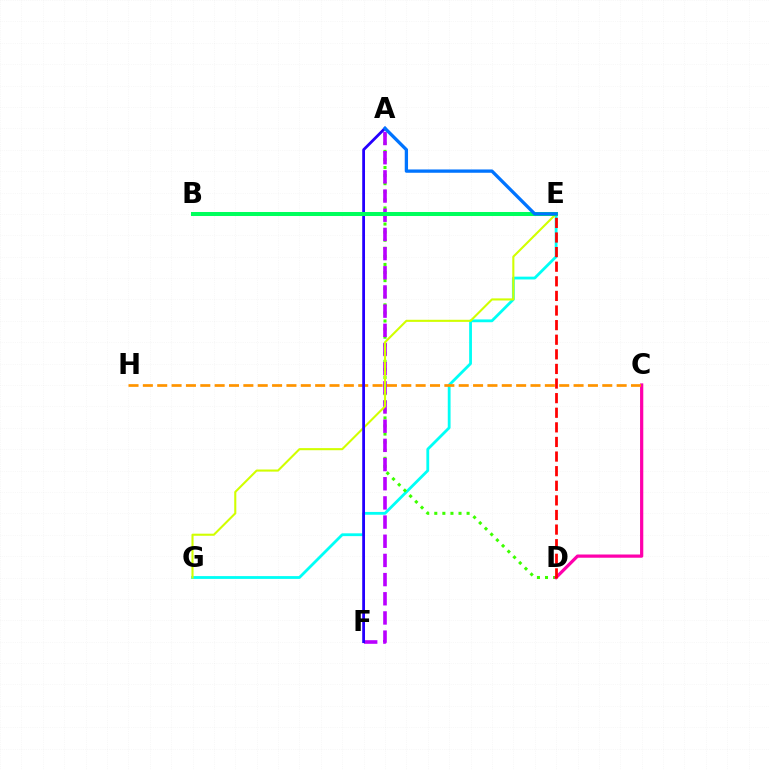{('E', 'G'): [{'color': '#00fff6', 'line_style': 'solid', 'thickness': 2.02}, {'color': '#d1ff00', 'line_style': 'solid', 'thickness': 1.51}], ('A', 'D'): [{'color': '#3dff00', 'line_style': 'dotted', 'thickness': 2.19}], ('A', 'F'): [{'color': '#b900ff', 'line_style': 'dashed', 'thickness': 2.61}, {'color': '#2500ff', 'line_style': 'solid', 'thickness': 2.01}], ('C', 'D'): [{'color': '#ff00ac', 'line_style': 'solid', 'thickness': 2.33}], ('C', 'H'): [{'color': '#ff9400', 'line_style': 'dashed', 'thickness': 1.95}], ('D', 'E'): [{'color': '#ff0000', 'line_style': 'dashed', 'thickness': 1.98}], ('B', 'E'): [{'color': '#00ff5c', 'line_style': 'solid', 'thickness': 2.9}], ('A', 'E'): [{'color': '#0074ff', 'line_style': 'solid', 'thickness': 2.38}]}